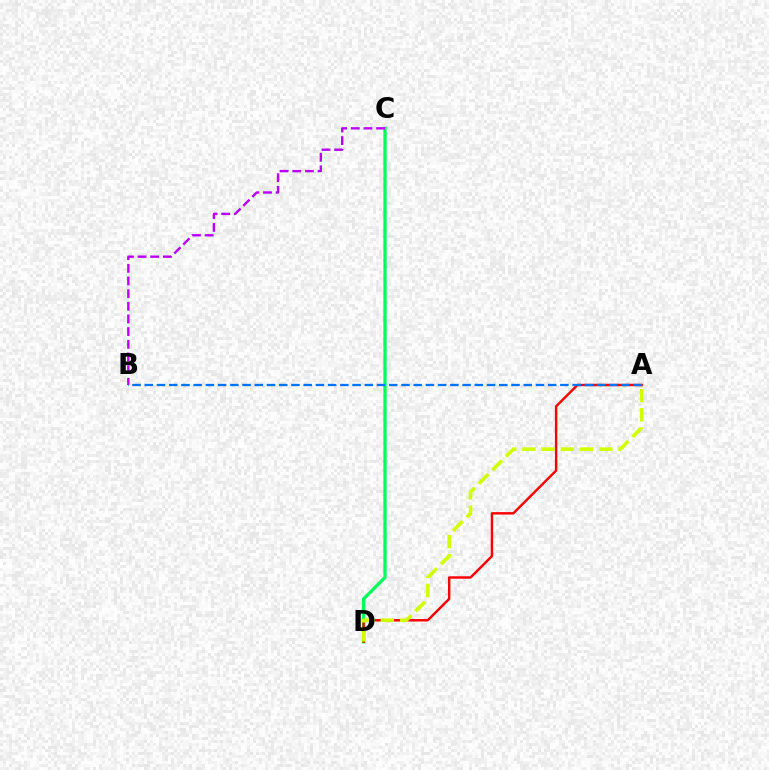{('C', 'D'): [{'color': '#00ff5c', 'line_style': 'solid', 'thickness': 2.38}], ('A', 'D'): [{'color': '#ff0000', 'line_style': 'solid', 'thickness': 1.75}, {'color': '#d1ff00', 'line_style': 'dashed', 'thickness': 2.61}], ('A', 'B'): [{'color': '#0074ff', 'line_style': 'dashed', 'thickness': 1.66}], ('B', 'C'): [{'color': '#b900ff', 'line_style': 'dashed', 'thickness': 1.72}]}